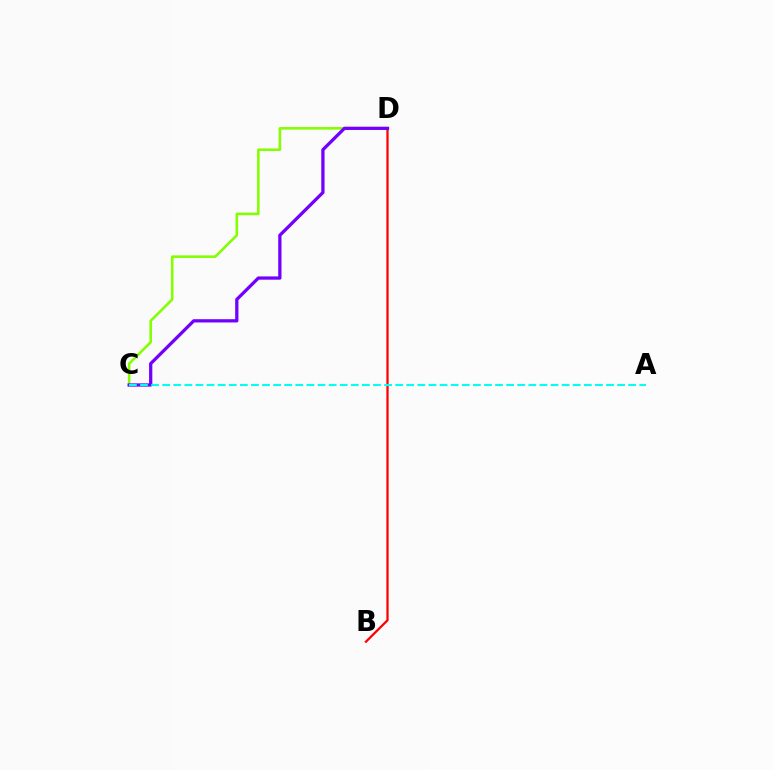{('B', 'D'): [{'color': '#ff0000', 'line_style': 'solid', 'thickness': 1.63}], ('C', 'D'): [{'color': '#84ff00', 'line_style': 'solid', 'thickness': 1.86}, {'color': '#7200ff', 'line_style': 'solid', 'thickness': 2.35}], ('A', 'C'): [{'color': '#00fff6', 'line_style': 'dashed', 'thickness': 1.51}]}